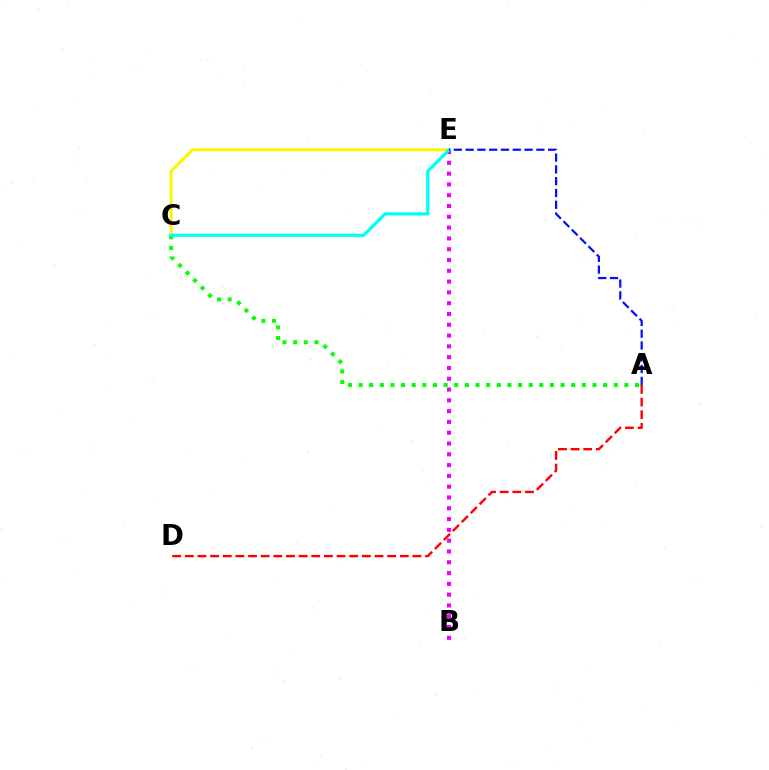{('A', 'D'): [{'color': '#ff0000', 'line_style': 'dashed', 'thickness': 1.72}], ('C', 'E'): [{'color': '#fcf500', 'line_style': 'solid', 'thickness': 2.13}, {'color': '#00fff6', 'line_style': 'solid', 'thickness': 2.29}], ('B', 'E'): [{'color': '#ee00ff', 'line_style': 'dotted', 'thickness': 2.93}], ('A', 'C'): [{'color': '#08ff00', 'line_style': 'dotted', 'thickness': 2.89}], ('A', 'E'): [{'color': '#0010ff', 'line_style': 'dashed', 'thickness': 1.6}]}